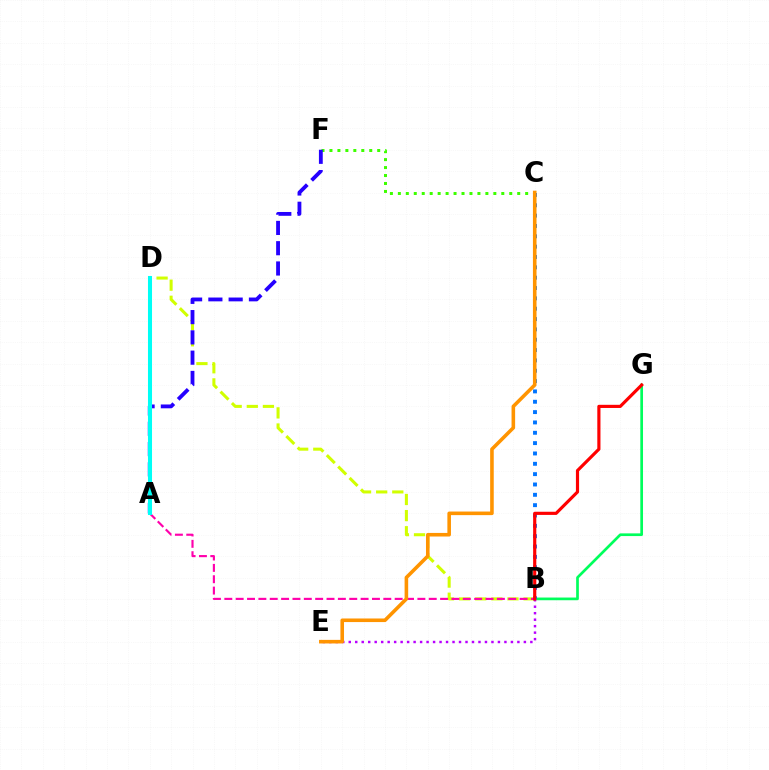{('B', 'D'): [{'color': '#d1ff00', 'line_style': 'dashed', 'thickness': 2.19}], ('B', 'G'): [{'color': '#00ff5c', 'line_style': 'solid', 'thickness': 1.94}, {'color': '#ff0000', 'line_style': 'solid', 'thickness': 2.28}], ('A', 'B'): [{'color': '#ff00ac', 'line_style': 'dashed', 'thickness': 1.54}], ('B', 'E'): [{'color': '#b900ff', 'line_style': 'dotted', 'thickness': 1.76}], ('C', 'F'): [{'color': '#3dff00', 'line_style': 'dotted', 'thickness': 2.16}], ('A', 'F'): [{'color': '#2500ff', 'line_style': 'dashed', 'thickness': 2.75}], ('B', 'C'): [{'color': '#0074ff', 'line_style': 'dotted', 'thickness': 2.81}], ('C', 'E'): [{'color': '#ff9400', 'line_style': 'solid', 'thickness': 2.58}], ('A', 'D'): [{'color': '#00fff6', 'line_style': 'solid', 'thickness': 2.91}]}